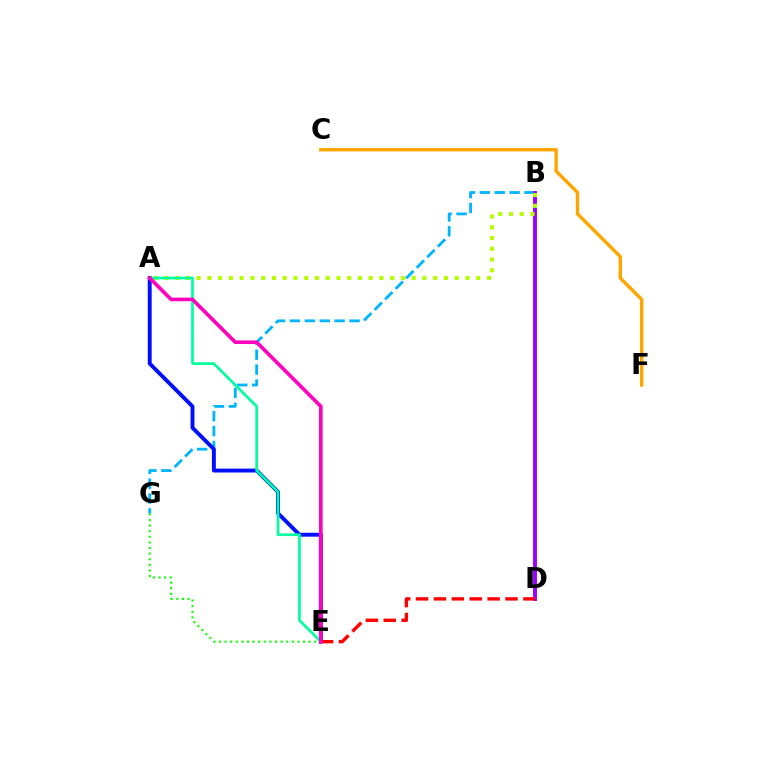{('B', 'G'): [{'color': '#00b5ff', 'line_style': 'dashed', 'thickness': 2.02}], ('A', 'E'): [{'color': '#0010ff', 'line_style': 'solid', 'thickness': 2.81}, {'color': '#00ff9d', 'line_style': 'solid', 'thickness': 1.93}, {'color': '#ff00bd', 'line_style': 'solid', 'thickness': 2.62}], ('B', 'D'): [{'color': '#9b00ff', 'line_style': 'solid', 'thickness': 2.81}], ('E', 'G'): [{'color': '#08ff00', 'line_style': 'dotted', 'thickness': 1.52}], ('A', 'B'): [{'color': '#b3ff00', 'line_style': 'dotted', 'thickness': 2.92}], ('D', 'E'): [{'color': '#ff0000', 'line_style': 'dashed', 'thickness': 2.43}], ('C', 'F'): [{'color': '#ffa500', 'line_style': 'solid', 'thickness': 2.45}]}